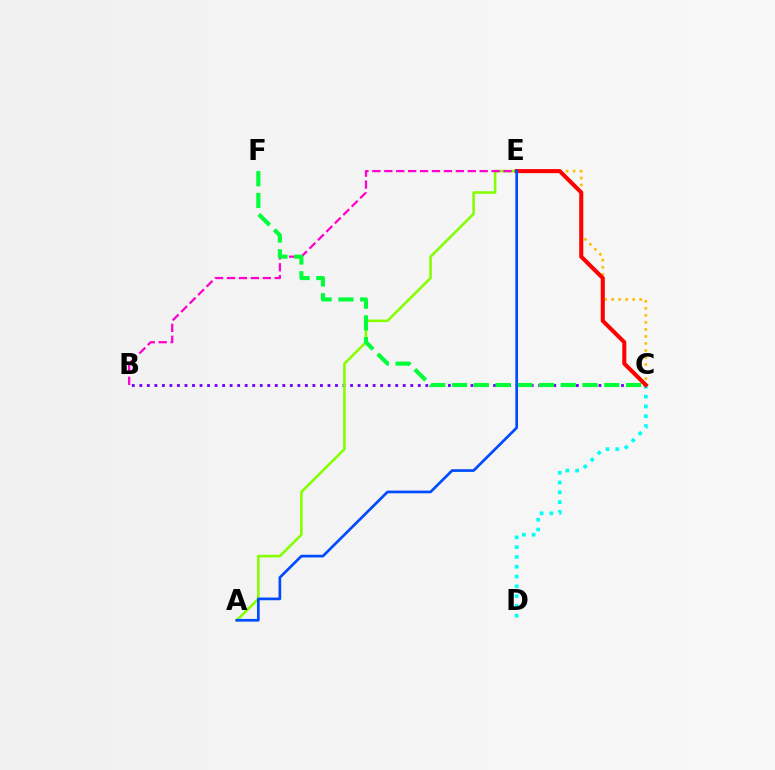{('B', 'C'): [{'color': '#7200ff', 'line_style': 'dotted', 'thickness': 2.04}], ('C', 'E'): [{'color': '#ffbd00', 'line_style': 'dotted', 'thickness': 1.91}, {'color': '#ff0000', 'line_style': 'solid', 'thickness': 2.92}], ('A', 'E'): [{'color': '#84ff00', 'line_style': 'solid', 'thickness': 1.86}, {'color': '#004bff', 'line_style': 'solid', 'thickness': 1.93}], ('B', 'E'): [{'color': '#ff00cf', 'line_style': 'dashed', 'thickness': 1.62}], ('C', 'F'): [{'color': '#00ff39', 'line_style': 'dashed', 'thickness': 2.96}], ('C', 'D'): [{'color': '#00fff6', 'line_style': 'dotted', 'thickness': 2.66}]}